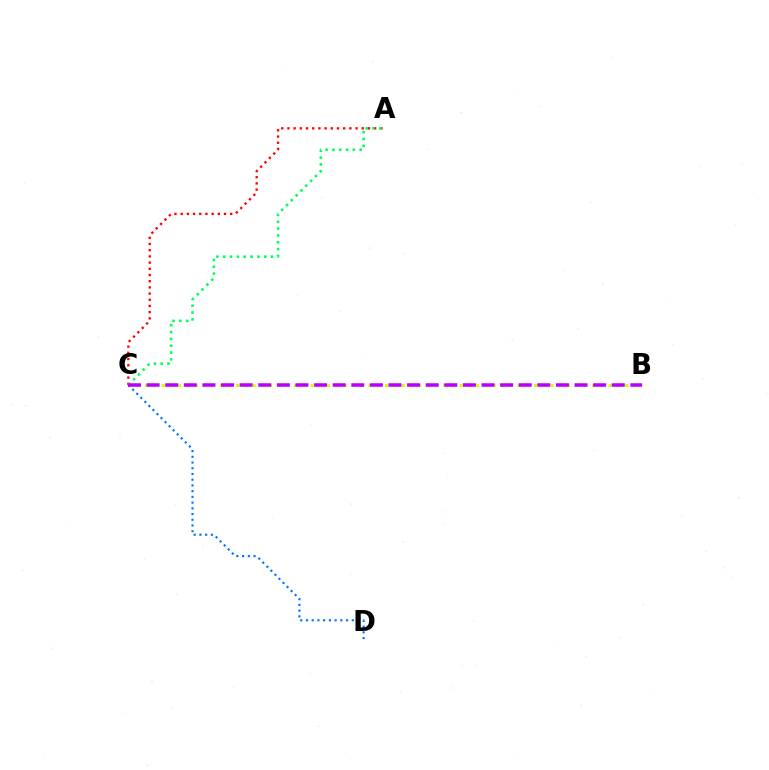{('B', 'C'): [{'color': '#d1ff00', 'line_style': 'dotted', 'thickness': 2.25}, {'color': '#b900ff', 'line_style': 'dashed', 'thickness': 2.53}], ('A', 'C'): [{'color': '#ff0000', 'line_style': 'dotted', 'thickness': 1.68}, {'color': '#00ff5c', 'line_style': 'dotted', 'thickness': 1.85}], ('C', 'D'): [{'color': '#0074ff', 'line_style': 'dotted', 'thickness': 1.56}]}